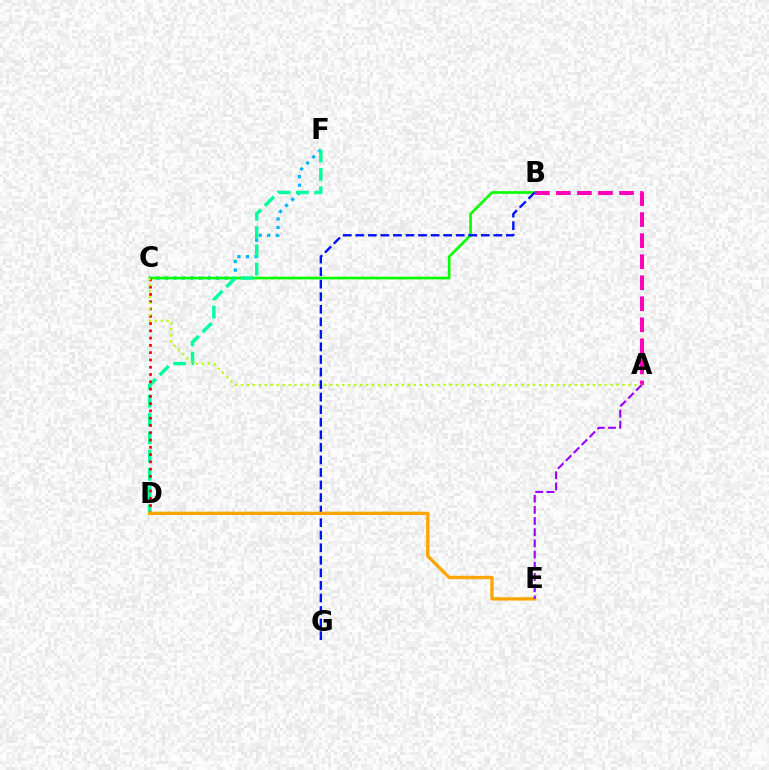{('C', 'F'): [{'color': '#00b5ff', 'line_style': 'dotted', 'thickness': 2.32}], ('B', 'C'): [{'color': '#08ff00', 'line_style': 'solid', 'thickness': 1.93}], ('D', 'F'): [{'color': '#00ff9d', 'line_style': 'dashed', 'thickness': 2.49}], ('C', 'D'): [{'color': '#ff0000', 'line_style': 'dotted', 'thickness': 1.98}], ('A', 'B'): [{'color': '#ff00bd', 'line_style': 'dashed', 'thickness': 2.86}], ('A', 'C'): [{'color': '#b3ff00', 'line_style': 'dotted', 'thickness': 1.62}], ('B', 'G'): [{'color': '#0010ff', 'line_style': 'dashed', 'thickness': 1.71}], ('D', 'E'): [{'color': '#ffa500', 'line_style': 'solid', 'thickness': 2.4}], ('A', 'E'): [{'color': '#9b00ff', 'line_style': 'dashed', 'thickness': 1.52}]}